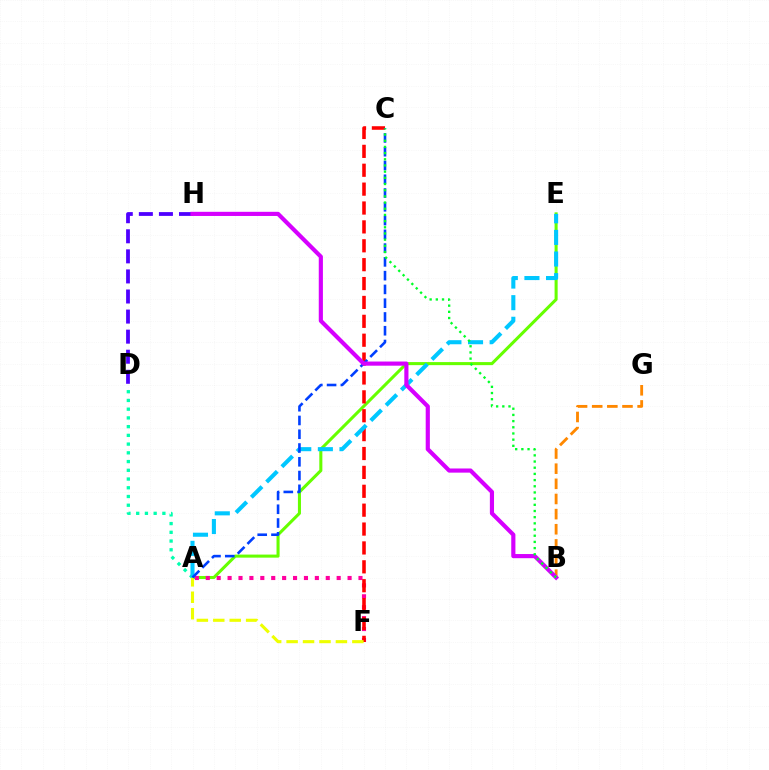{('A', 'E'): [{'color': '#66ff00', 'line_style': 'solid', 'thickness': 2.2}, {'color': '#00c7ff', 'line_style': 'dashed', 'thickness': 2.94}], ('A', 'F'): [{'color': '#ff00a0', 'line_style': 'dotted', 'thickness': 2.96}, {'color': '#eeff00', 'line_style': 'dashed', 'thickness': 2.23}], ('A', 'D'): [{'color': '#00ffaf', 'line_style': 'dotted', 'thickness': 2.37}], ('B', 'G'): [{'color': '#ff8800', 'line_style': 'dashed', 'thickness': 2.06}], ('C', 'F'): [{'color': '#ff0000', 'line_style': 'dashed', 'thickness': 2.57}], ('A', 'C'): [{'color': '#003fff', 'line_style': 'dashed', 'thickness': 1.87}], ('D', 'H'): [{'color': '#4f00ff', 'line_style': 'dashed', 'thickness': 2.73}], ('B', 'H'): [{'color': '#d600ff', 'line_style': 'solid', 'thickness': 2.99}], ('B', 'C'): [{'color': '#00ff27', 'line_style': 'dotted', 'thickness': 1.68}]}